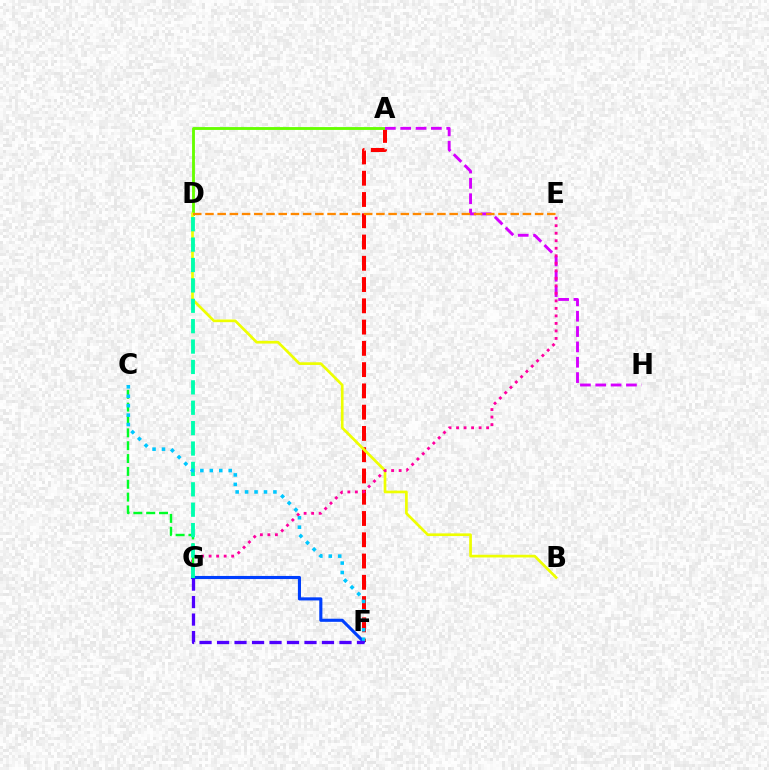{('A', 'F'): [{'color': '#ff0000', 'line_style': 'dashed', 'thickness': 2.89}], ('F', 'G'): [{'color': '#003fff', 'line_style': 'solid', 'thickness': 2.23}, {'color': '#4f00ff', 'line_style': 'dashed', 'thickness': 2.38}], ('A', 'D'): [{'color': '#66ff00', 'line_style': 'solid', 'thickness': 2.06}], ('A', 'H'): [{'color': '#d600ff', 'line_style': 'dashed', 'thickness': 2.08}], ('B', 'D'): [{'color': '#eeff00', 'line_style': 'solid', 'thickness': 1.94}], ('D', 'E'): [{'color': '#ff8800', 'line_style': 'dashed', 'thickness': 1.66}], ('E', 'G'): [{'color': '#ff00a0', 'line_style': 'dotted', 'thickness': 2.04}], ('C', 'G'): [{'color': '#00ff27', 'line_style': 'dashed', 'thickness': 1.75}], ('D', 'G'): [{'color': '#00ffaf', 'line_style': 'dashed', 'thickness': 2.77}], ('C', 'F'): [{'color': '#00c7ff', 'line_style': 'dotted', 'thickness': 2.57}]}